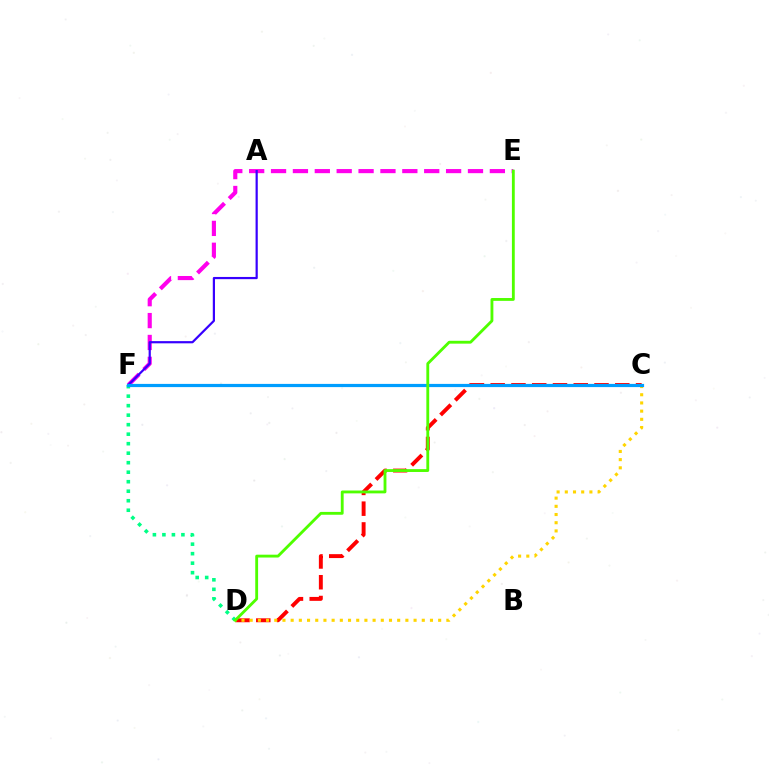{('C', 'D'): [{'color': '#ff0000', 'line_style': 'dashed', 'thickness': 2.82}, {'color': '#ffd500', 'line_style': 'dotted', 'thickness': 2.23}], ('D', 'F'): [{'color': '#00ff86', 'line_style': 'dotted', 'thickness': 2.58}], ('E', 'F'): [{'color': '#ff00ed', 'line_style': 'dashed', 'thickness': 2.97}], ('A', 'F'): [{'color': '#3700ff', 'line_style': 'solid', 'thickness': 1.59}], ('C', 'F'): [{'color': '#009eff', 'line_style': 'solid', 'thickness': 2.31}], ('D', 'E'): [{'color': '#4fff00', 'line_style': 'solid', 'thickness': 2.05}]}